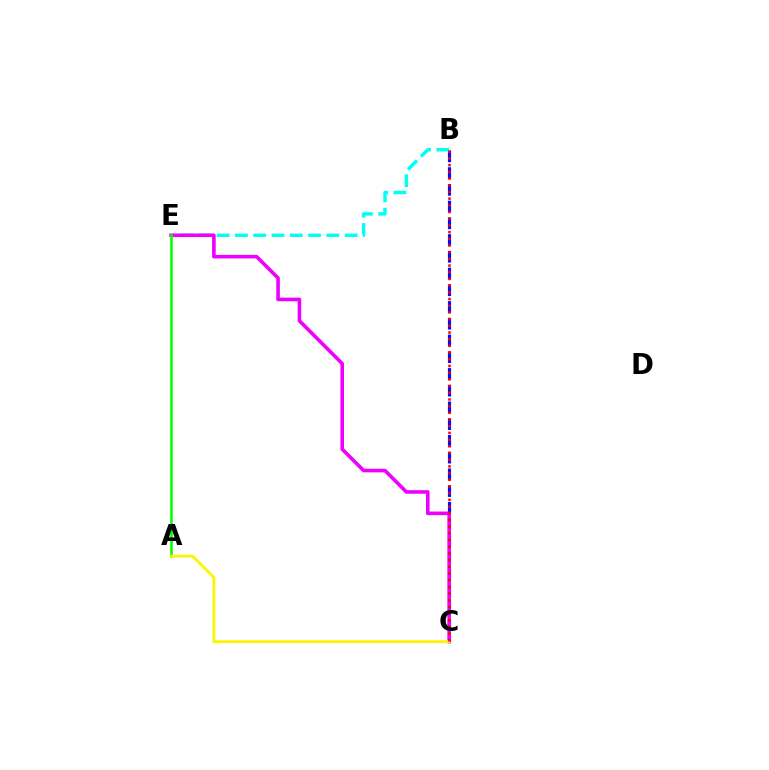{('B', 'C'): [{'color': '#0010ff', 'line_style': 'dashed', 'thickness': 2.27}, {'color': '#ff0000', 'line_style': 'dotted', 'thickness': 1.82}], ('B', 'E'): [{'color': '#00fff6', 'line_style': 'dashed', 'thickness': 2.49}], ('C', 'E'): [{'color': '#ee00ff', 'line_style': 'solid', 'thickness': 2.59}], ('A', 'E'): [{'color': '#08ff00', 'line_style': 'solid', 'thickness': 1.88}], ('A', 'C'): [{'color': '#fcf500', 'line_style': 'solid', 'thickness': 2.03}]}